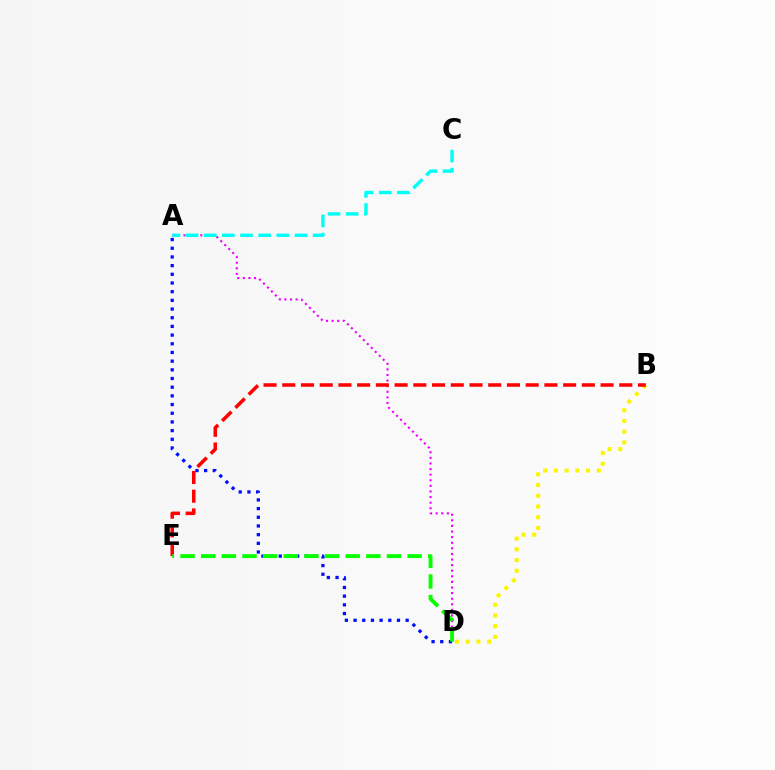{('B', 'D'): [{'color': '#fcf500', 'line_style': 'dotted', 'thickness': 2.91}], ('A', 'D'): [{'color': '#ee00ff', 'line_style': 'dotted', 'thickness': 1.52}, {'color': '#0010ff', 'line_style': 'dotted', 'thickness': 2.36}], ('B', 'E'): [{'color': '#ff0000', 'line_style': 'dashed', 'thickness': 2.54}], ('D', 'E'): [{'color': '#08ff00', 'line_style': 'dashed', 'thickness': 2.8}], ('A', 'C'): [{'color': '#00fff6', 'line_style': 'dashed', 'thickness': 2.47}]}